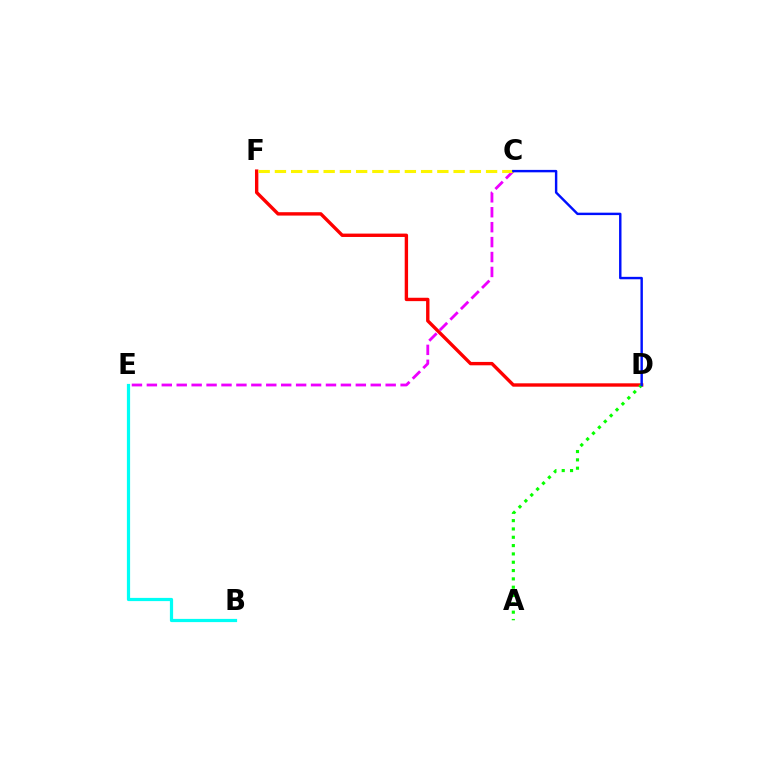{('D', 'F'): [{'color': '#ff0000', 'line_style': 'solid', 'thickness': 2.43}], ('C', 'E'): [{'color': '#ee00ff', 'line_style': 'dashed', 'thickness': 2.03}], ('C', 'F'): [{'color': '#fcf500', 'line_style': 'dashed', 'thickness': 2.21}], ('A', 'D'): [{'color': '#08ff00', 'line_style': 'dotted', 'thickness': 2.26}], ('C', 'D'): [{'color': '#0010ff', 'line_style': 'solid', 'thickness': 1.75}], ('B', 'E'): [{'color': '#00fff6', 'line_style': 'solid', 'thickness': 2.31}]}